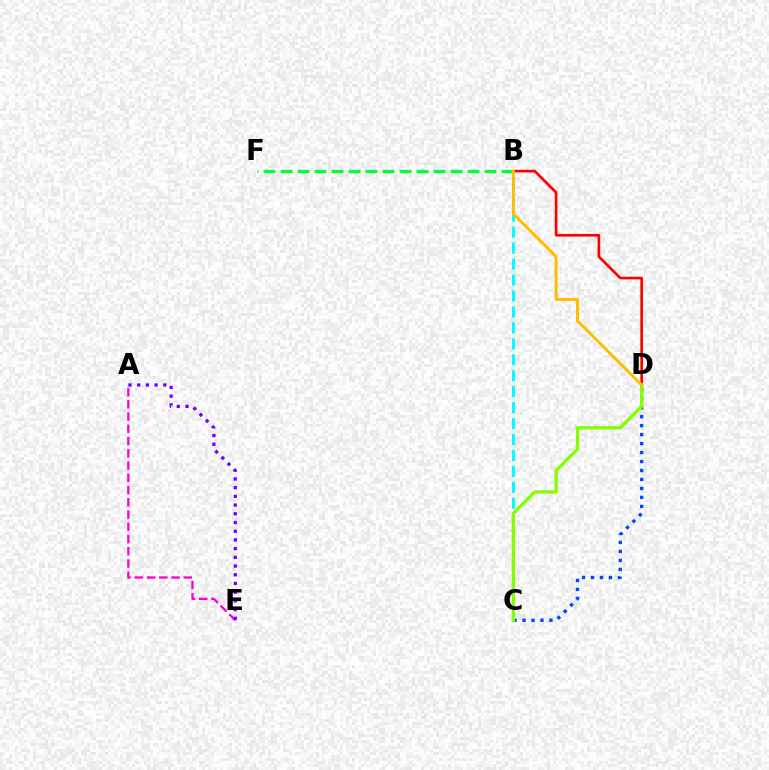{('B', 'D'): [{'color': '#ff0000', 'line_style': 'solid', 'thickness': 1.91}, {'color': '#ffbd00', 'line_style': 'solid', 'thickness': 2.12}], ('B', 'F'): [{'color': '#00ff39', 'line_style': 'dashed', 'thickness': 2.31}], ('C', 'D'): [{'color': '#004bff', 'line_style': 'dotted', 'thickness': 2.44}, {'color': '#84ff00', 'line_style': 'solid', 'thickness': 2.38}], ('A', 'E'): [{'color': '#ff00cf', 'line_style': 'dashed', 'thickness': 1.66}, {'color': '#7200ff', 'line_style': 'dotted', 'thickness': 2.37}], ('B', 'C'): [{'color': '#00fff6', 'line_style': 'dashed', 'thickness': 2.17}]}